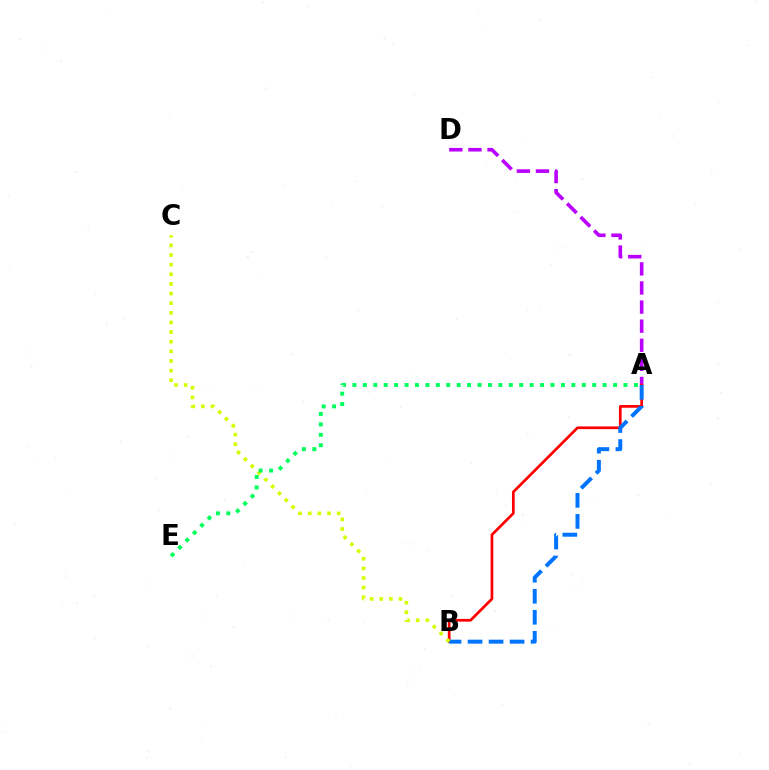{('A', 'D'): [{'color': '#b900ff', 'line_style': 'dashed', 'thickness': 2.59}], ('A', 'B'): [{'color': '#ff0000', 'line_style': 'solid', 'thickness': 1.95}, {'color': '#0074ff', 'line_style': 'dashed', 'thickness': 2.86}], ('B', 'C'): [{'color': '#d1ff00', 'line_style': 'dotted', 'thickness': 2.62}], ('A', 'E'): [{'color': '#00ff5c', 'line_style': 'dotted', 'thickness': 2.83}]}